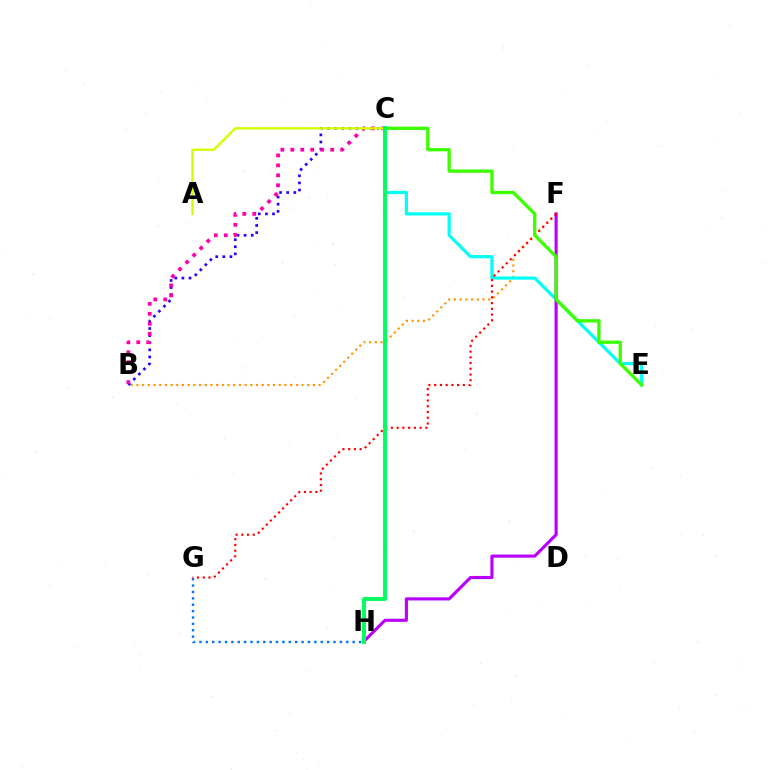{('G', 'H'): [{'color': '#0074ff', 'line_style': 'dotted', 'thickness': 1.73}], ('B', 'F'): [{'color': '#ff9400', 'line_style': 'dotted', 'thickness': 1.55}], ('C', 'E'): [{'color': '#00fff6', 'line_style': 'solid', 'thickness': 2.31}, {'color': '#3dff00', 'line_style': 'solid', 'thickness': 2.38}], ('F', 'H'): [{'color': '#b900ff', 'line_style': 'solid', 'thickness': 2.25}], ('F', 'G'): [{'color': '#ff0000', 'line_style': 'dotted', 'thickness': 1.56}], ('B', 'C'): [{'color': '#2500ff', 'line_style': 'dotted', 'thickness': 1.93}, {'color': '#ff00ac', 'line_style': 'dotted', 'thickness': 2.71}], ('A', 'C'): [{'color': '#d1ff00', 'line_style': 'solid', 'thickness': 1.71}], ('C', 'H'): [{'color': '#00ff5c', 'line_style': 'solid', 'thickness': 2.84}]}